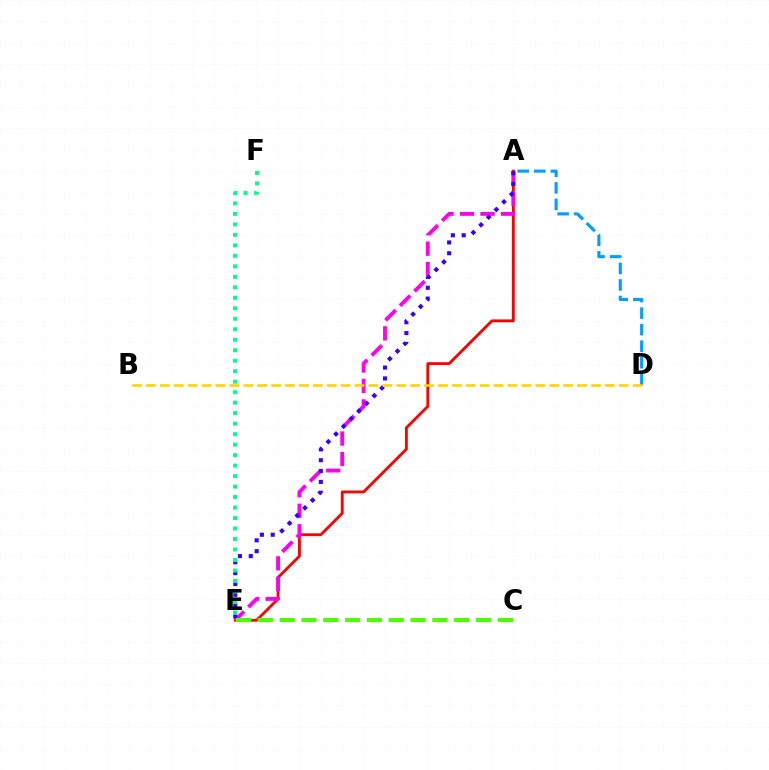{('A', 'D'): [{'color': '#009eff', 'line_style': 'dashed', 'thickness': 2.24}], ('A', 'E'): [{'color': '#ff0000', 'line_style': 'solid', 'thickness': 2.04}, {'color': '#ff00ed', 'line_style': 'dashed', 'thickness': 2.78}, {'color': '#3700ff', 'line_style': 'dotted', 'thickness': 2.94}], ('C', 'E'): [{'color': '#4fff00', 'line_style': 'dashed', 'thickness': 2.96}], ('E', 'F'): [{'color': '#00ff86', 'line_style': 'dotted', 'thickness': 2.85}], ('B', 'D'): [{'color': '#ffd500', 'line_style': 'dashed', 'thickness': 1.89}]}